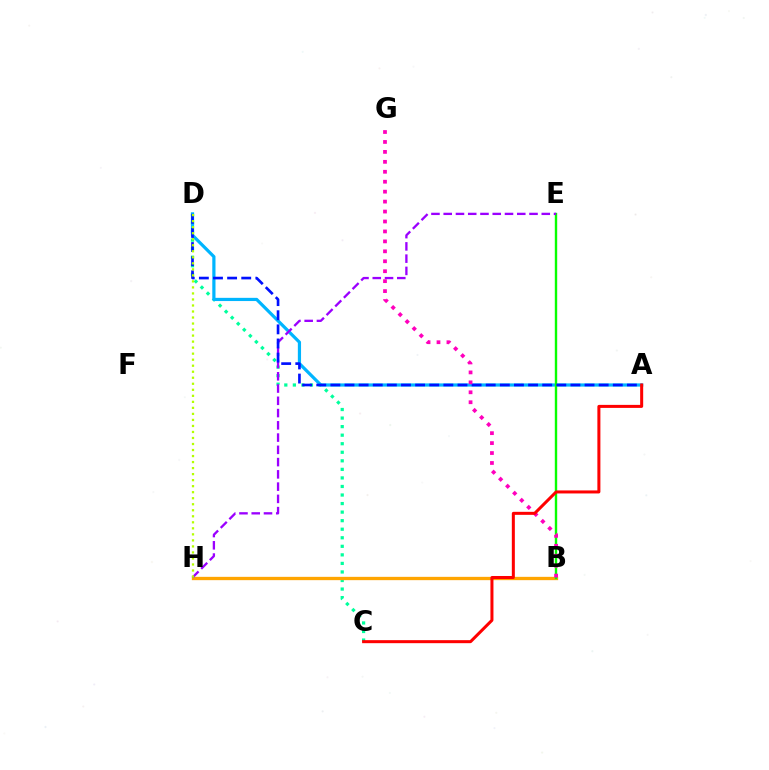{('C', 'D'): [{'color': '#00ff9d', 'line_style': 'dotted', 'thickness': 2.32}], ('B', 'H'): [{'color': '#ffa500', 'line_style': 'solid', 'thickness': 2.38}], ('A', 'D'): [{'color': '#00b5ff', 'line_style': 'solid', 'thickness': 2.31}, {'color': '#0010ff', 'line_style': 'dashed', 'thickness': 1.92}], ('B', 'E'): [{'color': '#08ff00', 'line_style': 'solid', 'thickness': 1.72}], ('E', 'H'): [{'color': '#9b00ff', 'line_style': 'dashed', 'thickness': 1.67}], ('B', 'G'): [{'color': '#ff00bd', 'line_style': 'dotted', 'thickness': 2.7}], ('A', 'C'): [{'color': '#ff0000', 'line_style': 'solid', 'thickness': 2.17}], ('D', 'H'): [{'color': '#b3ff00', 'line_style': 'dotted', 'thickness': 1.64}]}